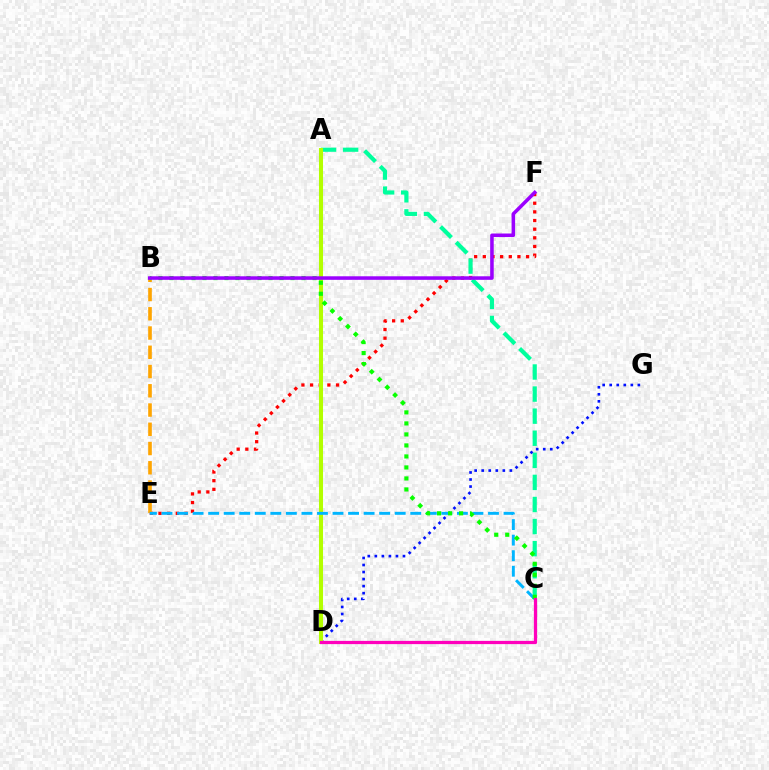{('E', 'F'): [{'color': '#ff0000', 'line_style': 'dotted', 'thickness': 2.35}], ('A', 'C'): [{'color': '#00ff9d', 'line_style': 'dashed', 'thickness': 3.0}], ('D', 'G'): [{'color': '#0010ff', 'line_style': 'dotted', 'thickness': 1.91}], ('B', 'E'): [{'color': '#ffa500', 'line_style': 'dashed', 'thickness': 2.62}], ('A', 'D'): [{'color': '#b3ff00', 'line_style': 'solid', 'thickness': 2.92}], ('C', 'E'): [{'color': '#00b5ff', 'line_style': 'dashed', 'thickness': 2.11}], ('B', 'C'): [{'color': '#08ff00', 'line_style': 'dotted', 'thickness': 2.99}], ('B', 'F'): [{'color': '#9b00ff', 'line_style': 'solid', 'thickness': 2.55}], ('C', 'D'): [{'color': '#ff00bd', 'line_style': 'solid', 'thickness': 2.33}]}